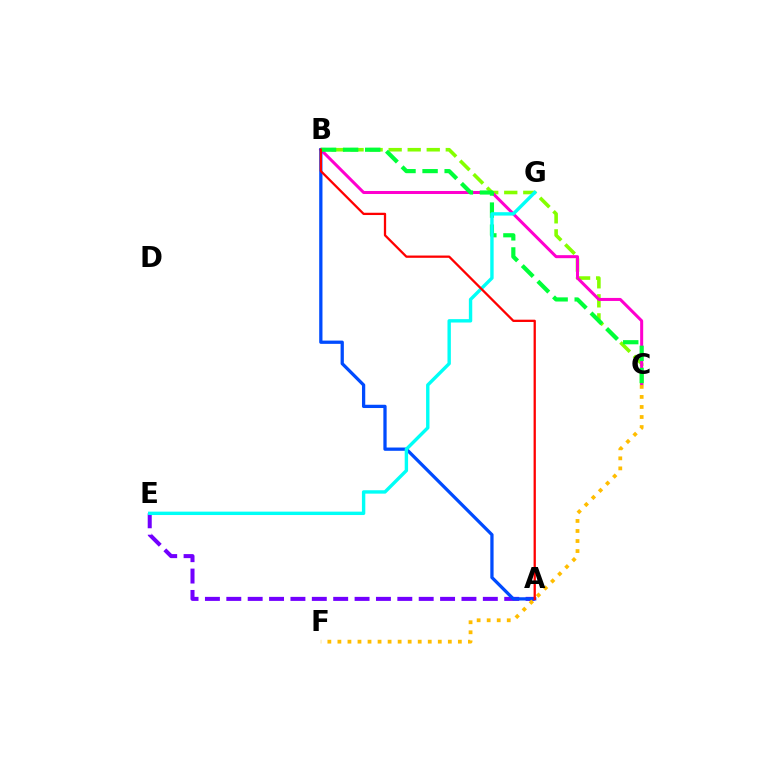{('B', 'C'): [{'color': '#84ff00', 'line_style': 'dashed', 'thickness': 2.59}, {'color': '#ff00cf', 'line_style': 'solid', 'thickness': 2.18}, {'color': '#00ff39', 'line_style': 'dashed', 'thickness': 3.0}], ('A', 'E'): [{'color': '#7200ff', 'line_style': 'dashed', 'thickness': 2.9}], ('A', 'B'): [{'color': '#004bff', 'line_style': 'solid', 'thickness': 2.35}, {'color': '#ff0000', 'line_style': 'solid', 'thickness': 1.64}], ('E', 'G'): [{'color': '#00fff6', 'line_style': 'solid', 'thickness': 2.44}], ('C', 'F'): [{'color': '#ffbd00', 'line_style': 'dotted', 'thickness': 2.73}]}